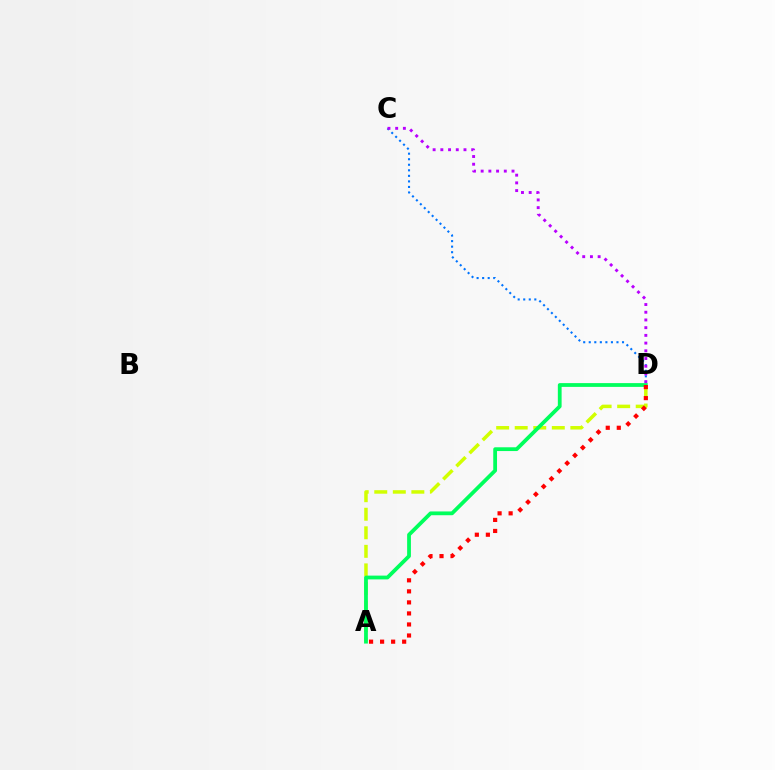{('A', 'D'): [{'color': '#d1ff00', 'line_style': 'dashed', 'thickness': 2.52}, {'color': '#00ff5c', 'line_style': 'solid', 'thickness': 2.72}, {'color': '#ff0000', 'line_style': 'dotted', 'thickness': 3.0}], ('C', 'D'): [{'color': '#0074ff', 'line_style': 'dotted', 'thickness': 1.51}, {'color': '#b900ff', 'line_style': 'dotted', 'thickness': 2.1}]}